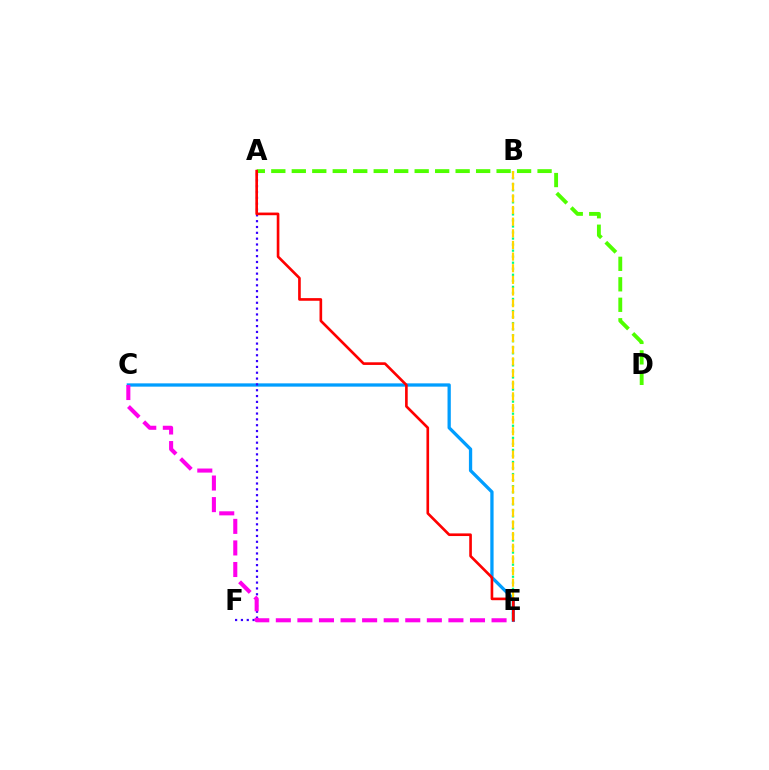{('C', 'E'): [{'color': '#009eff', 'line_style': 'solid', 'thickness': 2.37}, {'color': '#ff00ed', 'line_style': 'dashed', 'thickness': 2.93}], ('A', 'F'): [{'color': '#3700ff', 'line_style': 'dotted', 'thickness': 1.58}], ('B', 'E'): [{'color': '#00ff86', 'line_style': 'dotted', 'thickness': 1.64}, {'color': '#ffd500', 'line_style': 'dashed', 'thickness': 1.58}], ('A', 'D'): [{'color': '#4fff00', 'line_style': 'dashed', 'thickness': 2.78}], ('A', 'E'): [{'color': '#ff0000', 'line_style': 'solid', 'thickness': 1.9}]}